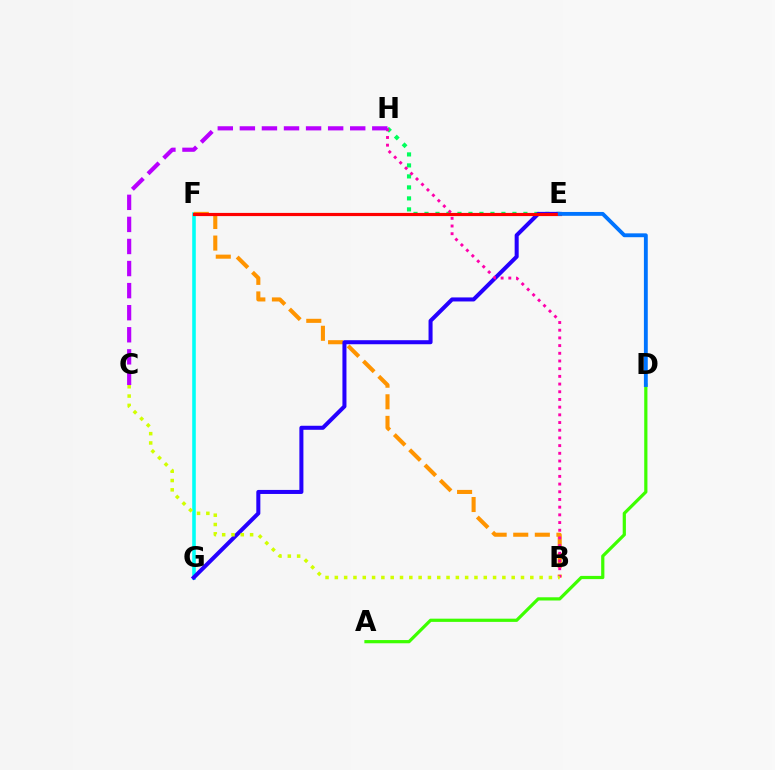{('F', 'G'): [{'color': '#00fff6', 'line_style': 'solid', 'thickness': 2.58}], ('B', 'F'): [{'color': '#ff9400', 'line_style': 'dashed', 'thickness': 2.93}], ('E', 'H'): [{'color': '#00ff5c', 'line_style': 'dotted', 'thickness': 2.99}], ('E', 'G'): [{'color': '#2500ff', 'line_style': 'solid', 'thickness': 2.9}], ('B', 'H'): [{'color': '#ff00ac', 'line_style': 'dotted', 'thickness': 2.09}], ('A', 'D'): [{'color': '#3dff00', 'line_style': 'solid', 'thickness': 2.31}], ('E', 'F'): [{'color': '#ff0000', 'line_style': 'solid', 'thickness': 2.29}], ('C', 'H'): [{'color': '#b900ff', 'line_style': 'dashed', 'thickness': 3.0}], ('B', 'C'): [{'color': '#d1ff00', 'line_style': 'dotted', 'thickness': 2.53}], ('D', 'E'): [{'color': '#0074ff', 'line_style': 'solid', 'thickness': 2.78}]}